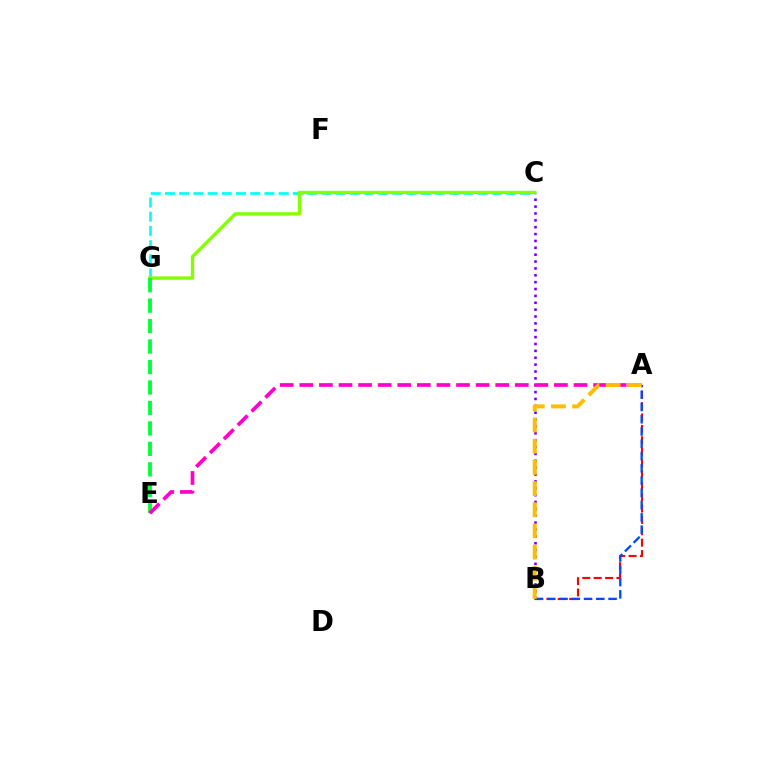{('B', 'C'): [{'color': '#7200ff', 'line_style': 'dotted', 'thickness': 1.87}], ('C', 'G'): [{'color': '#00fff6', 'line_style': 'dashed', 'thickness': 1.93}, {'color': '#84ff00', 'line_style': 'solid', 'thickness': 2.43}], ('A', 'B'): [{'color': '#ff0000', 'line_style': 'dashed', 'thickness': 1.55}, {'color': '#004bff', 'line_style': 'dashed', 'thickness': 1.67}, {'color': '#ffbd00', 'line_style': 'dashed', 'thickness': 2.88}], ('E', 'G'): [{'color': '#00ff39', 'line_style': 'dashed', 'thickness': 2.78}], ('A', 'E'): [{'color': '#ff00cf', 'line_style': 'dashed', 'thickness': 2.66}]}